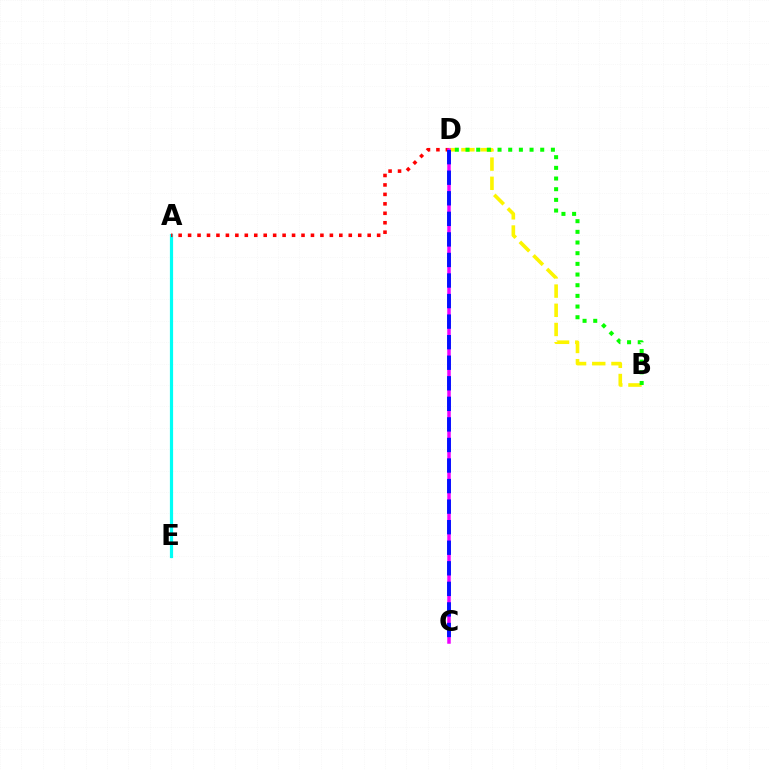{('A', 'E'): [{'color': '#00fff6', 'line_style': 'solid', 'thickness': 2.3}], ('A', 'D'): [{'color': '#ff0000', 'line_style': 'dotted', 'thickness': 2.57}], ('B', 'D'): [{'color': '#fcf500', 'line_style': 'dashed', 'thickness': 2.61}, {'color': '#08ff00', 'line_style': 'dotted', 'thickness': 2.9}], ('C', 'D'): [{'color': '#ee00ff', 'line_style': 'solid', 'thickness': 2.52}, {'color': '#0010ff', 'line_style': 'dashed', 'thickness': 2.79}]}